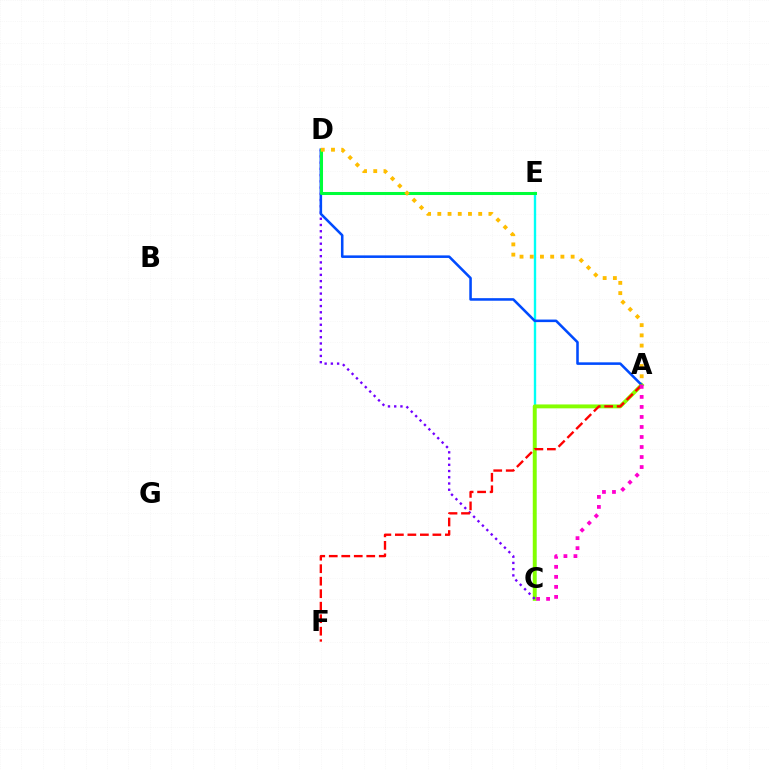{('C', 'E'): [{'color': '#00fff6', 'line_style': 'solid', 'thickness': 1.71}], ('A', 'C'): [{'color': '#84ff00', 'line_style': 'solid', 'thickness': 2.8}, {'color': '#ff00cf', 'line_style': 'dotted', 'thickness': 2.72}], ('C', 'D'): [{'color': '#7200ff', 'line_style': 'dotted', 'thickness': 1.69}], ('A', 'D'): [{'color': '#004bff', 'line_style': 'solid', 'thickness': 1.84}, {'color': '#ffbd00', 'line_style': 'dotted', 'thickness': 2.78}], ('D', 'E'): [{'color': '#00ff39', 'line_style': 'solid', 'thickness': 2.19}], ('A', 'F'): [{'color': '#ff0000', 'line_style': 'dashed', 'thickness': 1.7}]}